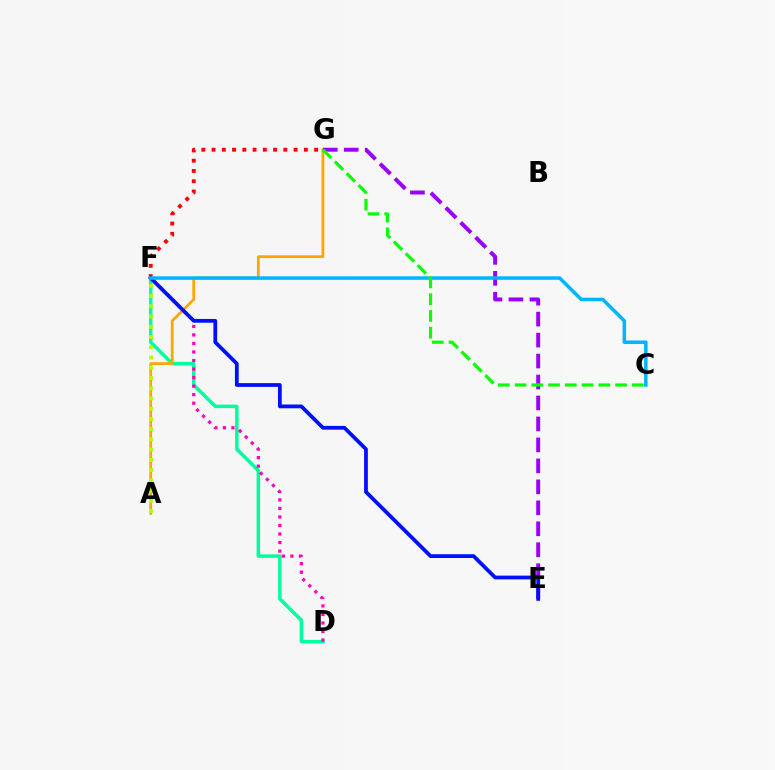{('D', 'F'): [{'color': '#00ff9d', 'line_style': 'solid', 'thickness': 2.52}, {'color': '#ff00bd', 'line_style': 'dotted', 'thickness': 2.32}], ('A', 'G'): [{'color': '#ffa500', 'line_style': 'solid', 'thickness': 1.98}], ('E', 'G'): [{'color': '#9b00ff', 'line_style': 'dashed', 'thickness': 2.85}], ('F', 'G'): [{'color': '#ff0000', 'line_style': 'dotted', 'thickness': 2.79}], ('E', 'F'): [{'color': '#0010ff', 'line_style': 'solid', 'thickness': 2.71}], ('A', 'F'): [{'color': '#b3ff00', 'line_style': 'dotted', 'thickness': 2.78}], ('C', 'F'): [{'color': '#00b5ff', 'line_style': 'solid', 'thickness': 2.52}], ('C', 'G'): [{'color': '#08ff00', 'line_style': 'dashed', 'thickness': 2.27}]}